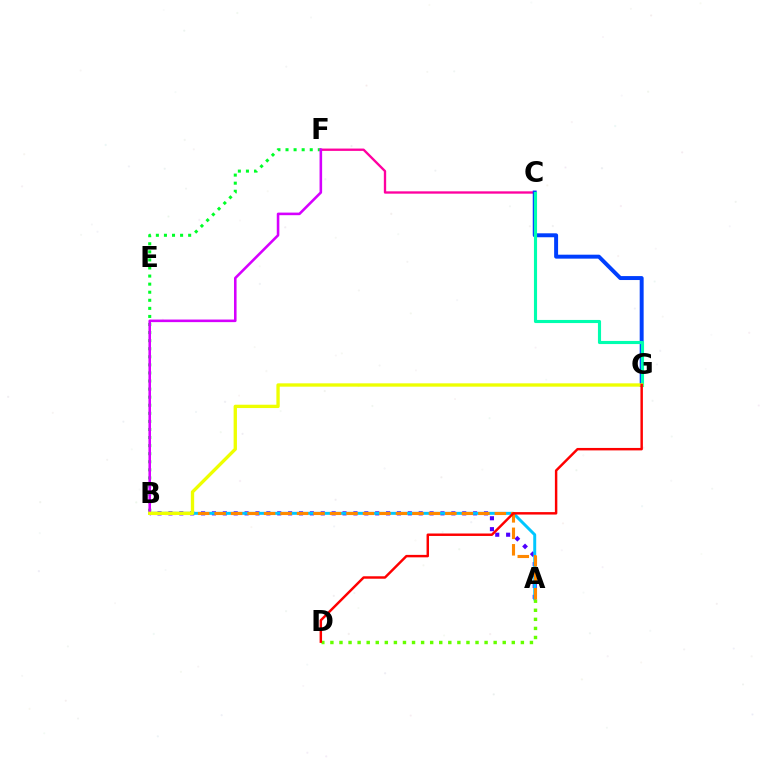{('B', 'F'): [{'color': '#00ff27', 'line_style': 'dotted', 'thickness': 2.19}, {'color': '#d600ff', 'line_style': 'solid', 'thickness': 1.86}], ('C', 'F'): [{'color': '#ff00a0', 'line_style': 'solid', 'thickness': 1.68}], ('A', 'B'): [{'color': '#4f00ff', 'line_style': 'dotted', 'thickness': 2.96}, {'color': '#00c7ff', 'line_style': 'solid', 'thickness': 2.13}, {'color': '#ff8800', 'line_style': 'dashed', 'thickness': 2.24}], ('C', 'G'): [{'color': '#003fff', 'line_style': 'solid', 'thickness': 2.84}, {'color': '#00ffaf', 'line_style': 'solid', 'thickness': 2.24}], ('A', 'D'): [{'color': '#66ff00', 'line_style': 'dotted', 'thickness': 2.46}], ('B', 'G'): [{'color': '#eeff00', 'line_style': 'solid', 'thickness': 2.4}], ('D', 'G'): [{'color': '#ff0000', 'line_style': 'solid', 'thickness': 1.77}]}